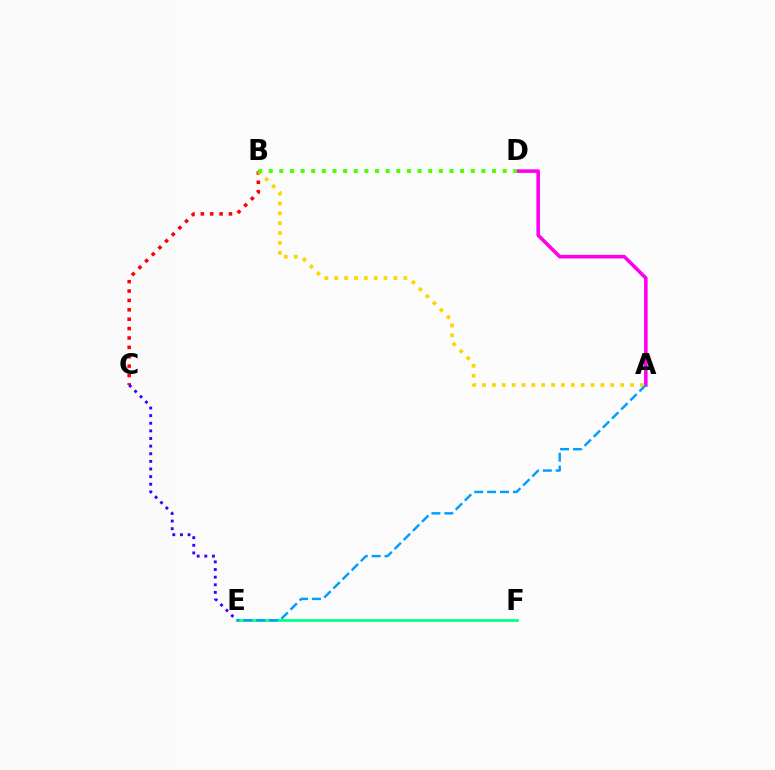{('B', 'C'): [{'color': '#ff0000', 'line_style': 'dotted', 'thickness': 2.55}], ('A', 'D'): [{'color': '#ff00ed', 'line_style': 'solid', 'thickness': 2.57}], ('E', 'F'): [{'color': '#00ff86', 'line_style': 'solid', 'thickness': 1.94}], ('A', 'B'): [{'color': '#ffd500', 'line_style': 'dotted', 'thickness': 2.68}], ('C', 'E'): [{'color': '#3700ff', 'line_style': 'dotted', 'thickness': 2.07}], ('A', 'E'): [{'color': '#009eff', 'line_style': 'dashed', 'thickness': 1.75}], ('B', 'D'): [{'color': '#4fff00', 'line_style': 'dotted', 'thickness': 2.89}]}